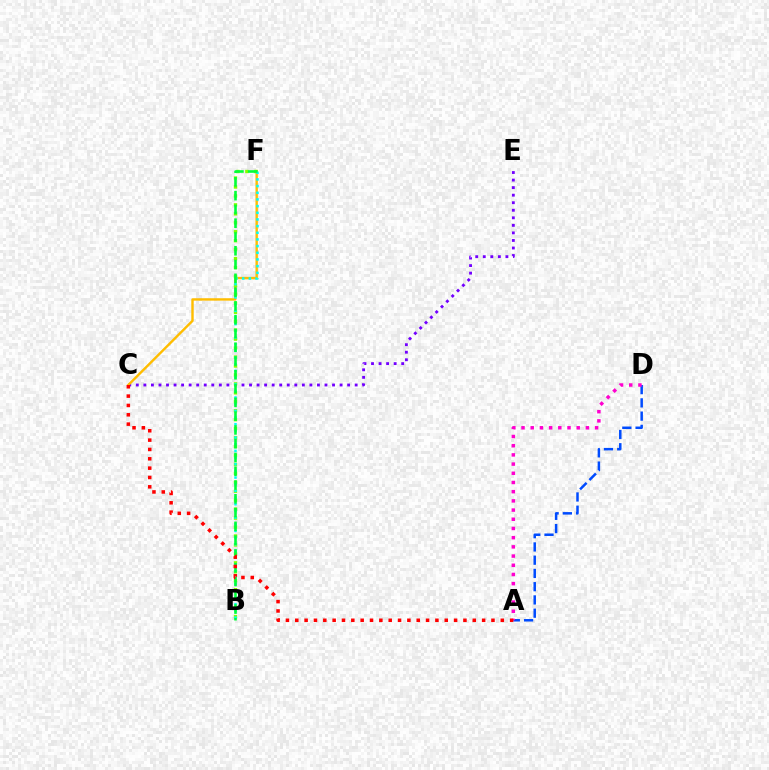{('C', 'E'): [{'color': '#7200ff', 'line_style': 'dotted', 'thickness': 2.05}], ('C', 'F'): [{'color': '#ffbd00', 'line_style': 'solid', 'thickness': 1.74}], ('B', 'F'): [{'color': '#84ff00', 'line_style': 'dotted', 'thickness': 2.43}, {'color': '#00fff6', 'line_style': 'dotted', 'thickness': 1.81}, {'color': '#00ff39', 'line_style': 'dashed', 'thickness': 1.87}], ('A', 'D'): [{'color': '#004bff', 'line_style': 'dashed', 'thickness': 1.8}, {'color': '#ff00cf', 'line_style': 'dotted', 'thickness': 2.5}], ('A', 'C'): [{'color': '#ff0000', 'line_style': 'dotted', 'thickness': 2.54}]}